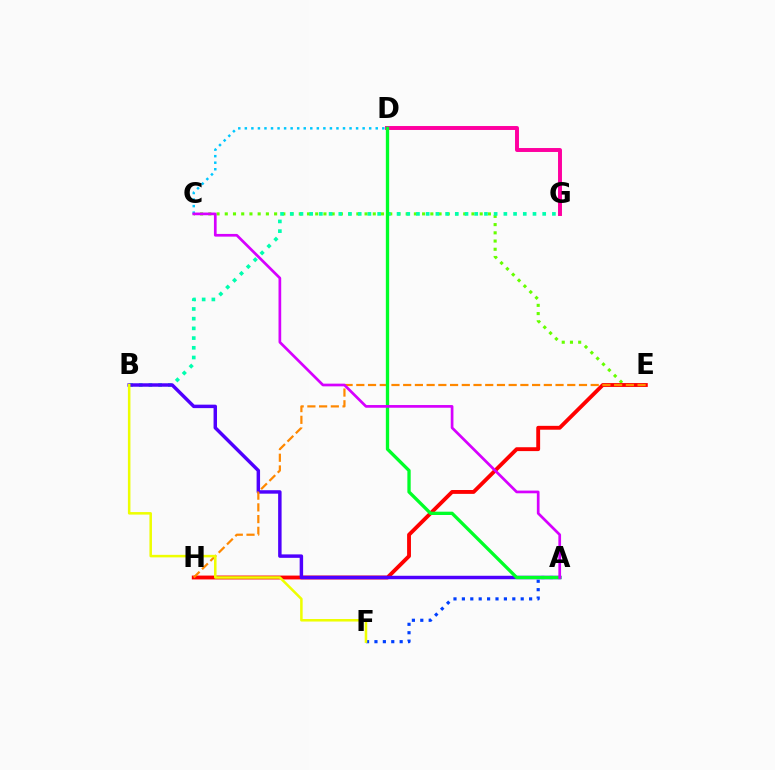{('C', 'E'): [{'color': '#66ff00', 'line_style': 'dotted', 'thickness': 2.23}], ('D', 'G'): [{'color': '#ff00a0', 'line_style': 'solid', 'thickness': 2.84}], ('A', 'F'): [{'color': '#003fff', 'line_style': 'dotted', 'thickness': 2.28}], ('E', 'H'): [{'color': '#ff0000', 'line_style': 'solid', 'thickness': 2.78}, {'color': '#ff8800', 'line_style': 'dashed', 'thickness': 1.59}], ('B', 'G'): [{'color': '#00ffaf', 'line_style': 'dotted', 'thickness': 2.64}], ('A', 'B'): [{'color': '#4f00ff', 'line_style': 'solid', 'thickness': 2.49}], ('C', 'D'): [{'color': '#00c7ff', 'line_style': 'dotted', 'thickness': 1.78}], ('A', 'D'): [{'color': '#00ff27', 'line_style': 'solid', 'thickness': 2.38}], ('A', 'C'): [{'color': '#d600ff', 'line_style': 'solid', 'thickness': 1.94}], ('B', 'F'): [{'color': '#eeff00', 'line_style': 'solid', 'thickness': 1.82}]}